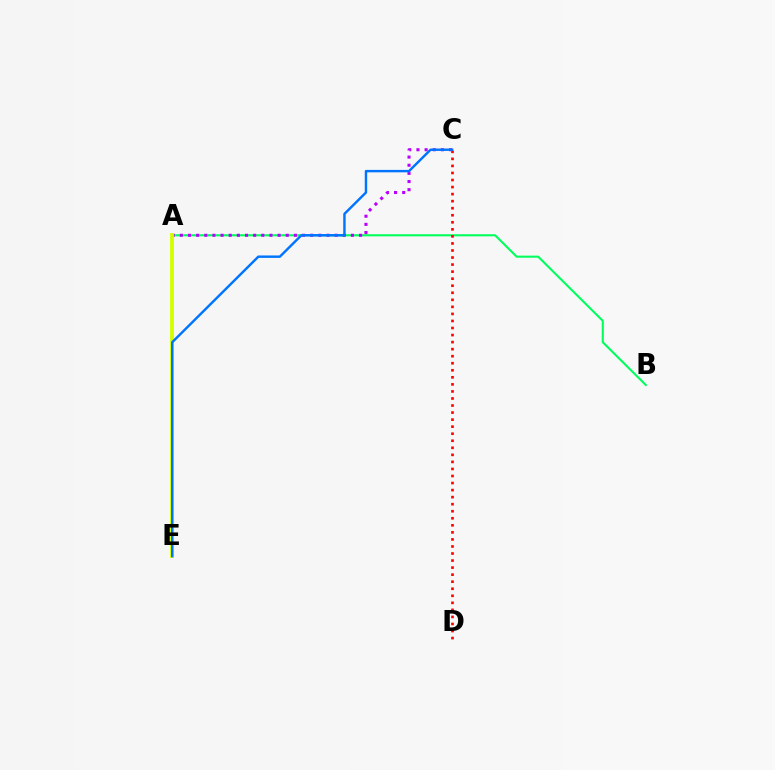{('A', 'B'): [{'color': '#00ff5c', 'line_style': 'solid', 'thickness': 1.51}], ('A', 'C'): [{'color': '#b900ff', 'line_style': 'dotted', 'thickness': 2.21}], ('A', 'E'): [{'color': '#d1ff00', 'line_style': 'solid', 'thickness': 2.76}], ('C', 'D'): [{'color': '#ff0000', 'line_style': 'dotted', 'thickness': 1.91}], ('C', 'E'): [{'color': '#0074ff', 'line_style': 'solid', 'thickness': 1.74}]}